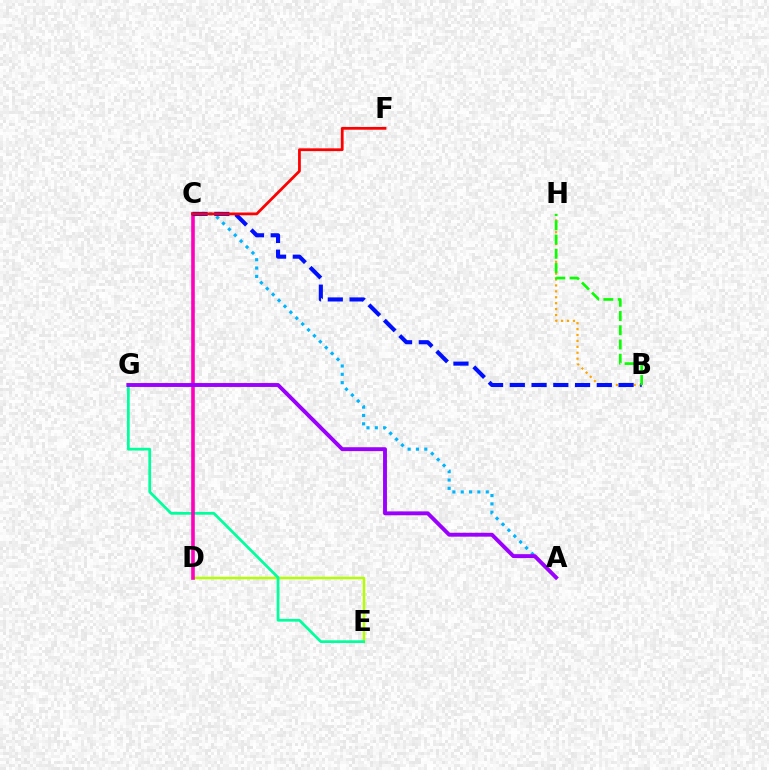{('D', 'E'): [{'color': '#b3ff00', 'line_style': 'solid', 'thickness': 1.75}], ('E', 'G'): [{'color': '#00ff9d', 'line_style': 'solid', 'thickness': 1.96}], ('C', 'D'): [{'color': '#ff00bd', 'line_style': 'solid', 'thickness': 2.59}], ('A', 'C'): [{'color': '#00b5ff', 'line_style': 'dotted', 'thickness': 2.26}], ('B', 'H'): [{'color': '#ffa500', 'line_style': 'dotted', 'thickness': 1.61}, {'color': '#08ff00', 'line_style': 'dashed', 'thickness': 1.93}], ('B', 'C'): [{'color': '#0010ff', 'line_style': 'dashed', 'thickness': 2.95}], ('A', 'G'): [{'color': '#9b00ff', 'line_style': 'solid', 'thickness': 2.81}], ('C', 'F'): [{'color': '#ff0000', 'line_style': 'solid', 'thickness': 2.0}]}